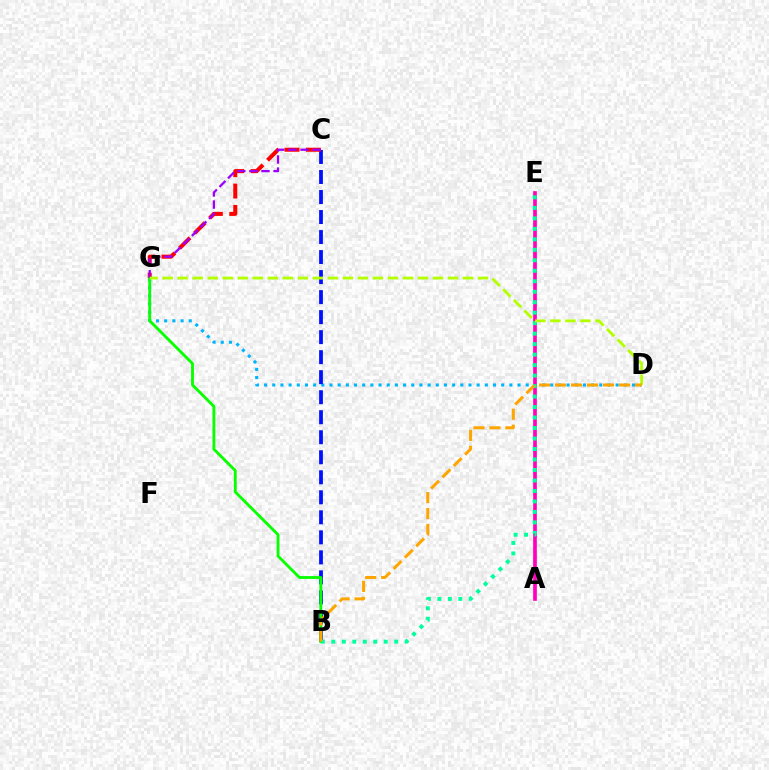{('D', 'G'): [{'color': '#00b5ff', 'line_style': 'dotted', 'thickness': 2.22}, {'color': '#b3ff00', 'line_style': 'dashed', 'thickness': 2.04}], ('A', 'E'): [{'color': '#ff00bd', 'line_style': 'solid', 'thickness': 2.64}], ('B', 'C'): [{'color': '#0010ff', 'line_style': 'dashed', 'thickness': 2.72}], ('C', 'G'): [{'color': '#ff0000', 'line_style': 'dashed', 'thickness': 2.9}, {'color': '#9b00ff', 'line_style': 'dashed', 'thickness': 1.64}], ('B', 'G'): [{'color': '#08ff00', 'line_style': 'solid', 'thickness': 2.05}], ('B', 'E'): [{'color': '#00ff9d', 'line_style': 'dotted', 'thickness': 2.85}], ('B', 'D'): [{'color': '#ffa500', 'line_style': 'dashed', 'thickness': 2.17}]}